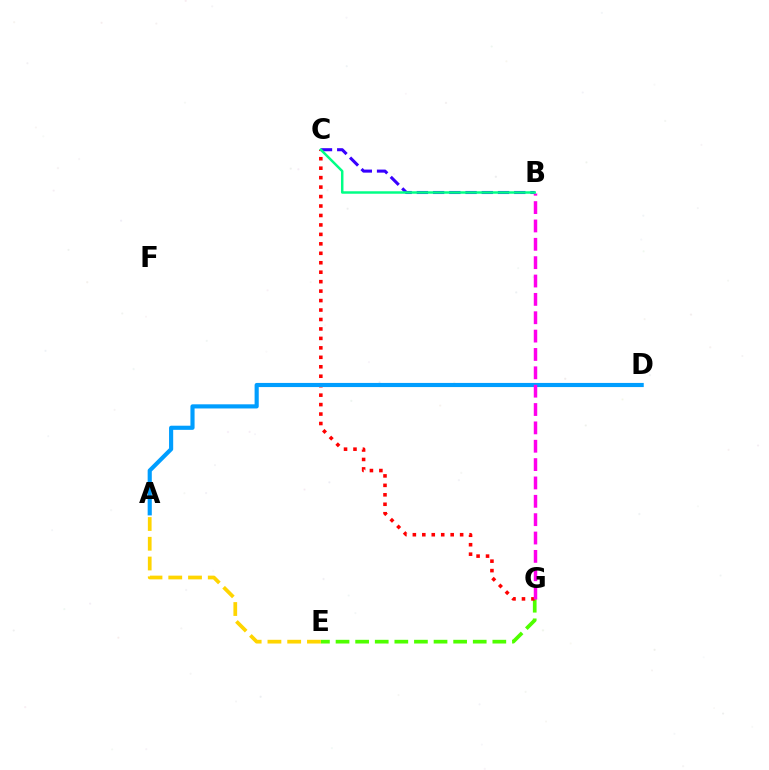{('E', 'G'): [{'color': '#4fff00', 'line_style': 'dashed', 'thickness': 2.66}], ('C', 'G'): [{'color': '#ff0000', 'line_style': 'dotted', 'thickness': 2.57}], ('A', 'E'): [{'color': '#ffd500', 'line_style': 'dashed', 'thickness': 2.68}], ('A', 'D'): [{'color': '#009eff', 'line_style': 'solid', 'thickness': 2.98}], ('B', 'C'): [{'color': '#3700ff', 'line_style': 'dashed', 'thickness': 2.2}, {'color': '#00ff86', 'line_style': 'solid', 'thickness': 1.78}], ('B', 'G'): [{'color': '#ff00ed', 'line_style': 'dashed', 'thickness': 2.49}]}